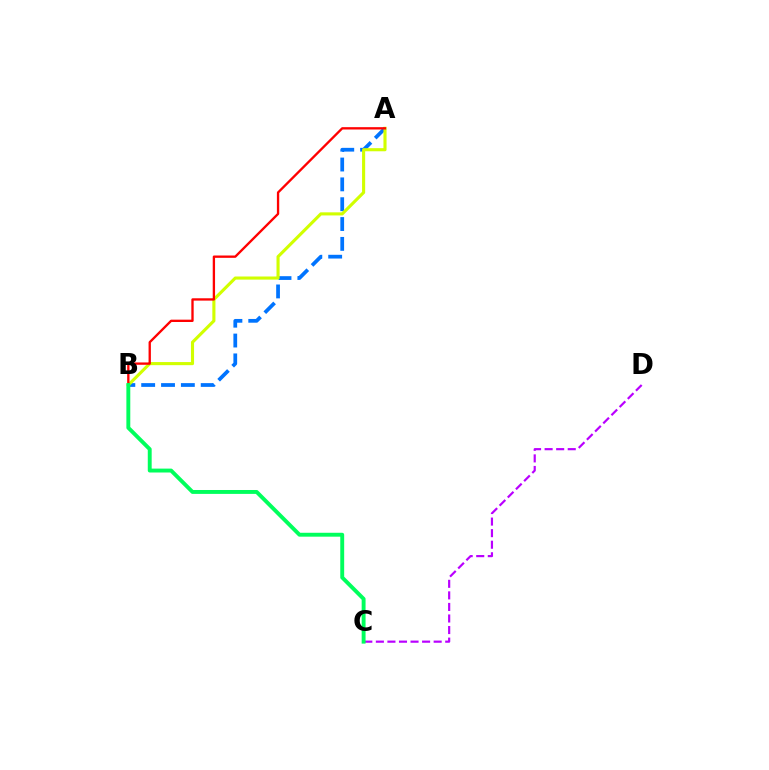{('C', 'D'): [{'color': '#b900ff', 'line_style': 'dashed', 'thickness': 1.57}], ('A', 'B'): [{'color': '#0074ff', 'line_style': 'dashed', 'thickness': 2.7}, {'color': '#d1ff00', 'line_style': 'solid', 'thickness': 2.24}, {'color': '#ff0000', 'line_style': 'solid', 'thickness': 1.68}], ('B', 'C'): [{'color': '#00ff5c', 'line_style': 'solid', 'thickness': 2.81}]}